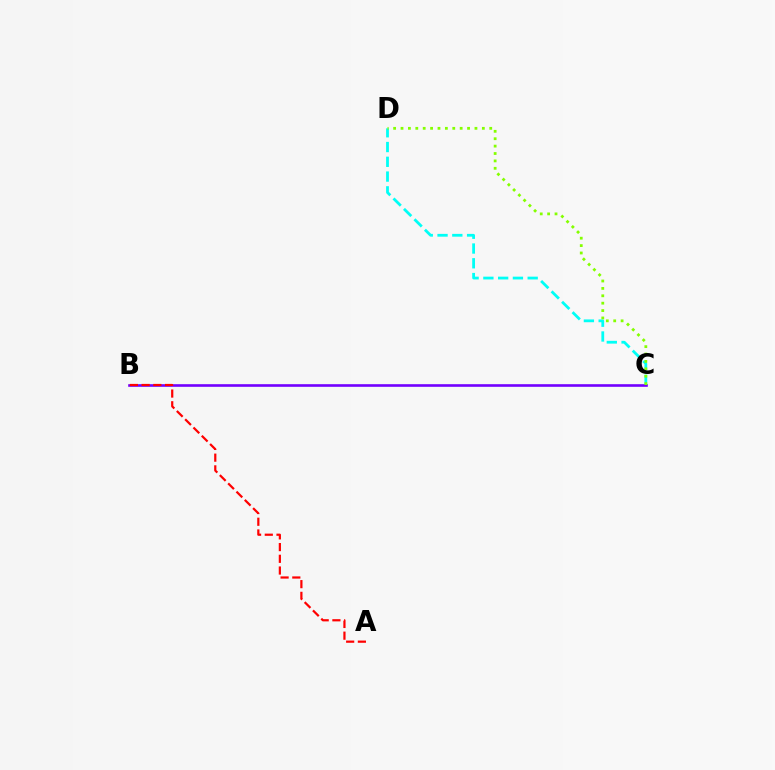{('C', 'D'): [{'color': '#00fff6', 'line_style': 'dashed', 'thickness': 2.01}, {'color': '#84ff00', 'line_style': 'dotted', 'thickness': 2.01}], ('B', 'C'): [{'color': '#7200ff', 'line_style': 'solid', 'thickness': 1.89}], ('A', 'B'): [{'color': '#ff0000', 'line_style': 'dashed', 'thickness': 1.59}]}